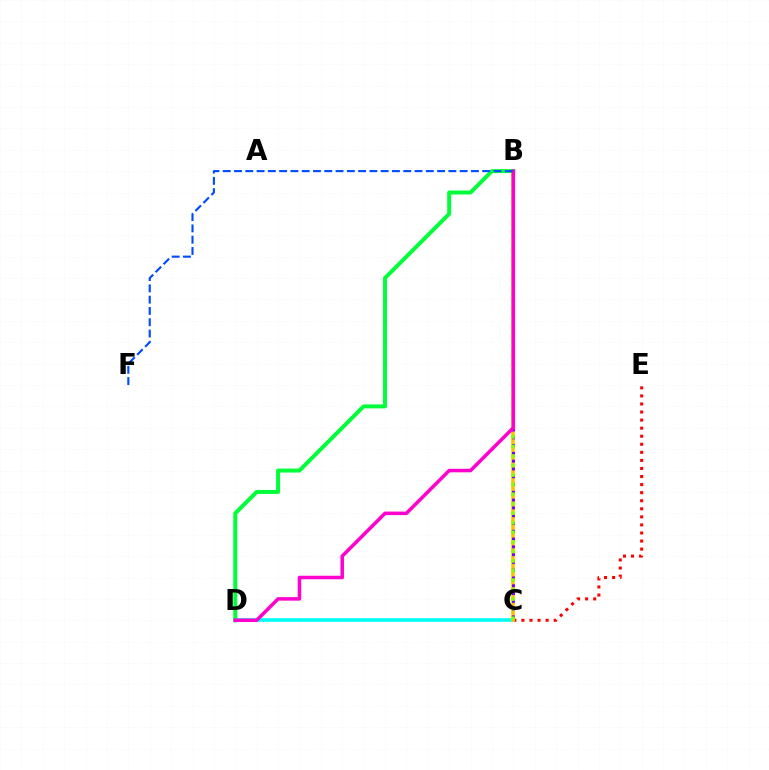{('C', 'E'): [{'color': '#ff0000', 'line_style': 'dotted', 'thickness': 2.19}], ('C', 'D'): [{'color': '#00fff6', 'line_style': 'solid', 'thickness': 2.59}], ('B', 'C'): [{'color': '#ffbd00', 'line_style': 'solid', 'thickness': 2.57}, {'color': '#7200ff', 'line_style': 'dotted', 'thickness': 2.12}, {'color': '#84ff00', 'line_style': 'dotted', 'thickness': 2.59}], ('B', 'D'): [{'color': '#00ff39', 'line_style': 'solid', 'thickness': 2.86}, {'color': '#ff00cf', 'line_style': 'solid', 'thickness': 2.54}], ('B', 'F'): [{'color': '#004bff', 'line_style': 'dashed', 'thickness': 1.53}]}